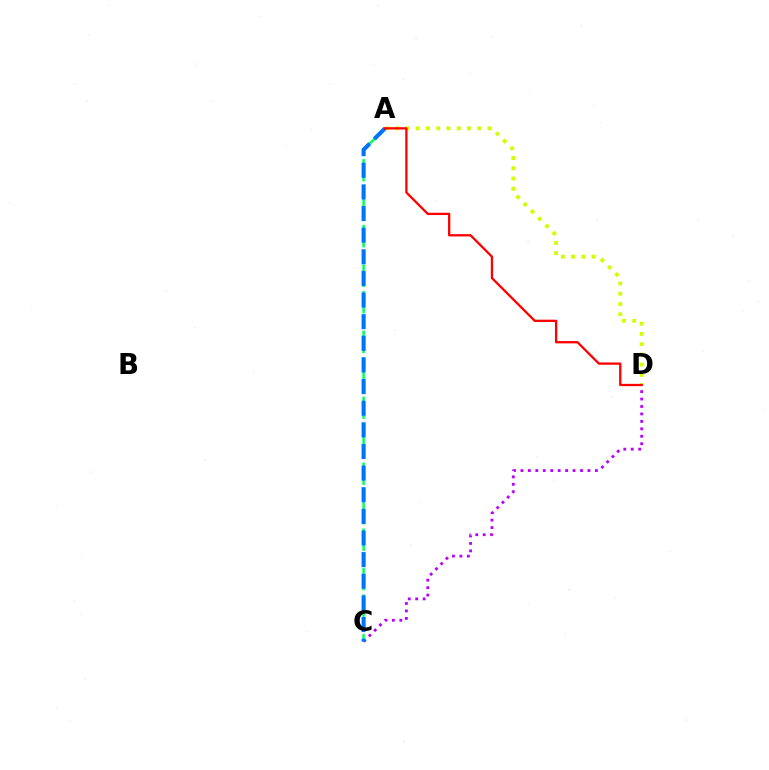{('C', 'D'): [{'color': '#b900ff', 'line_style': 'dotted', 'thickness': 2.02}], ('A', 'C'): [{'color': '#00ff5c', 'line_style': 'dashed', 'thickness': 1.79}, {'color': '#0074ff', 'line_style': 'dashed', 'thickness': 2.94}], ('A', 'D'): [{'color': '#d1ff00', 'line_style': 'dotted', 'thickness': 2.79}, {'color': '#ff0000', 'line_style': 'solid', 'thickness': 1.65}]}